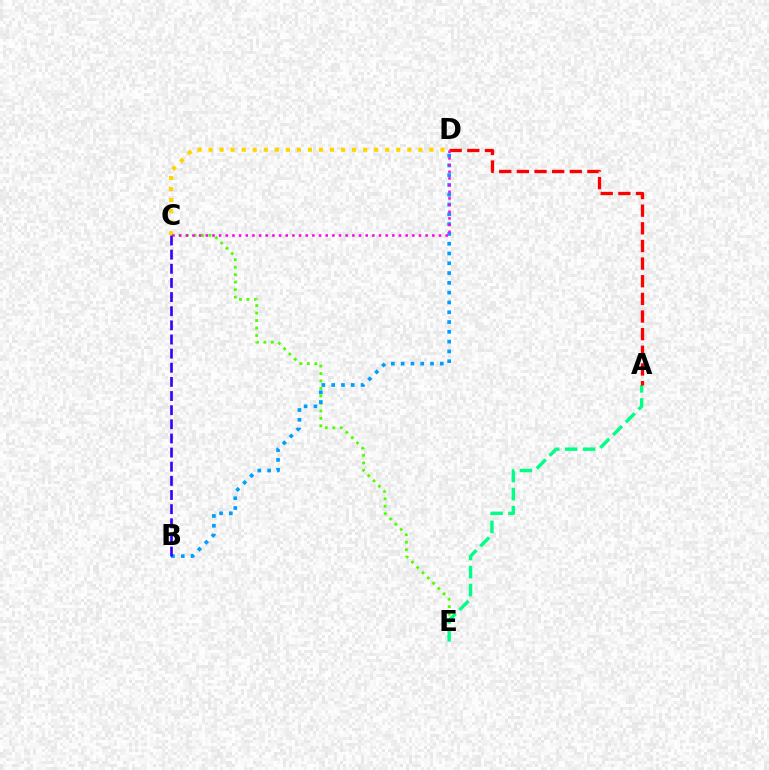{('C', 'E'): [{'color': '#4fff00', 'line_style': 'dotted', 'thickness': 2.03}], ('C', 'D'): [{'color': '#ffd500', 'line_style': 'dotted', 'thickness': 3.0}, {'color': '#ff00ed', 'line_style': 'dotted', 'thickness': 1.81}], ('B', 'D'): [{'color': '#009eff', 'line_style': 'dotted', 'thickness': 2.66}], ('A', 'E'): [{'color': '#00ff86', 'line_style': 'dashed', 'thickness': 2.45}], ('B', 'C'): [{'color': '#3700ff', 'line_style': 'dashed', 'thickness': 1.92}], ('A', 'D'): [{'color': '#ff0000', 'line_style': 'dashed', 'thickness': 2.4}]}